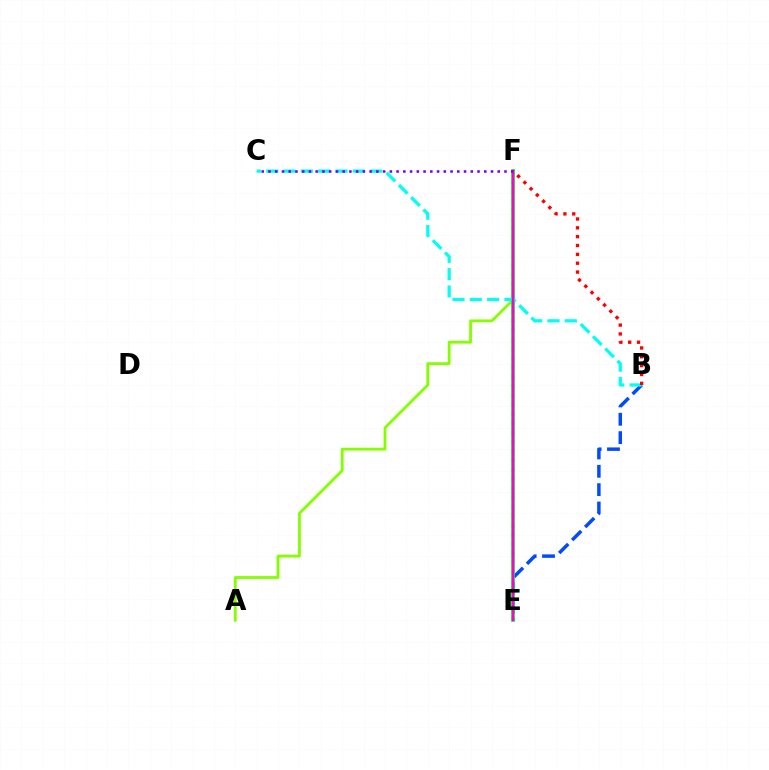{('E', 'F'): [{'color': '#ffbd00', 'line_style': 'dotted', 'thickness': 2.52}, {'color': '#00ff39', 'line_style': 'solid', 'thickness': 2.67}, {'color': '#ff00cf', 'line_style': 'solid', 'thickness': 1.73}], ('A', 'F'): [{'color': '#84ff00', 'line_style': 'solid', 'thickness': 2.02}], ('B', 'E'): [{'color': '#004bff', 'line_style': 'dashed', 'thickness': 2.49}], ('B', 'C'): [{'color': '#00fff6', 'line_style': 'dashed', 'thickness': 2.35}], ('C', 'F'): [{'color': '#7200ff', 'line_style': 'dotted', 'thickness': 1.83}], ('B', 'F'): [{'color': '#ff0000', 'line_style': 'dotted', 'thickness': 2.4}]}